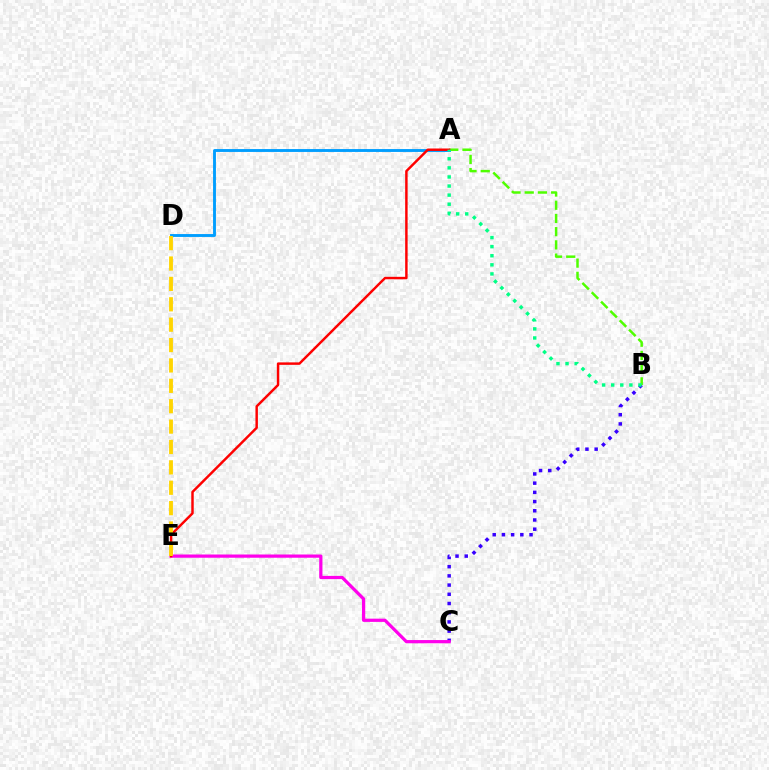{('B', 'C'): [{'color': '#3700ff', 'line_style': 'dotted', 'thickness': 2.5}], ('A', 'D'): [{'color': '#009eff', 'line_style': 'solid', 'thickness': 2.08}], ('C', 'E'): [{'color': '#ff00ed', 'line_style': 'solid', 'thickness': 2.32}], ('A', 'B'): [{'color': '#4fff00', 'line_style': 'dashed', 'thickness': 1.79}, {'color': '#00ff86', 'line_style': 'dotted', 'thickness': 2.47}], ('A', 'E'): [{'color': '#ff0000', 'line_style': 'solid', 'thickness': 1.77}], ('D', 'E'): [{'color': '#ffd500', 'line_style': 'dashed', 'thickness': 2.77}]}